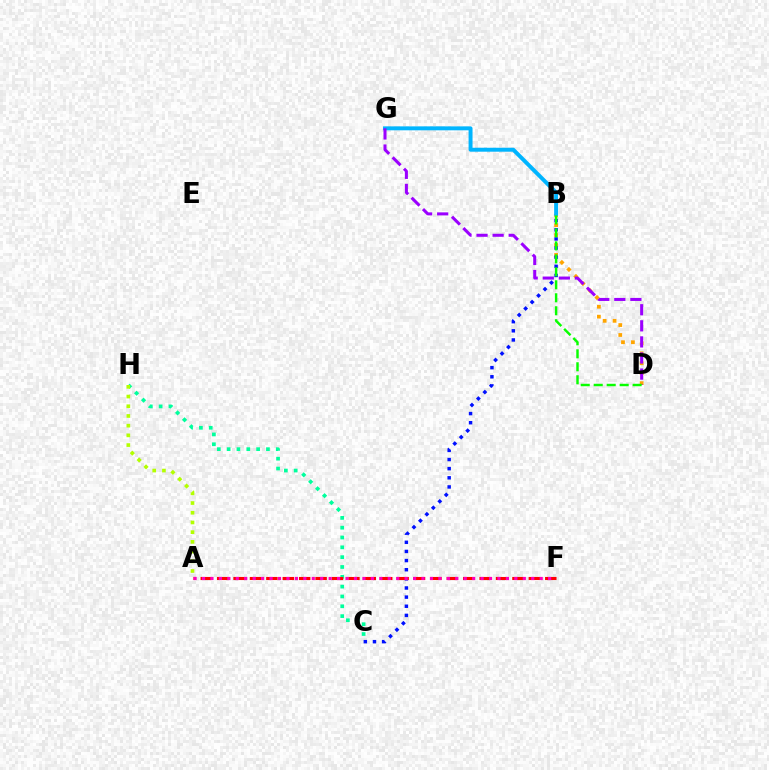{('B', 'D'): [{'color': '#ffa500', 'line_style': 'dotted', 'thickness': 2.7}, {'color': '#08ff00', 'line_style': 'dashed', 'thickness': 1.76}], ('B', 'G'): [{'color': '#00b5ff', 'line_style': 'solid', 'thickness': 2.84}], ('B', 'C'): [{'color': '#0010ff', 'line_style': 'dotted', 'thickness': 2.48}], ('C', 'H'): [{'color': '#00ff9d', 'line_style': 'dotted', 'thickness': 2.67}], ('A', 'F'): [{'color': '#ff0000', 'line_style': 'dashed', 'thickness': 2.23}, {'color': '#ff00bd', 'line_style': 'dotted', 'thickness': 2.29}], ('D', 'G'): [{'color': '#9b00ff', 'line_style': 'dashed', 'thickness': 2.18}], ('A', 'H'): [{'color': '#b3ff00', 'line_style': 'dotted', 'thickness': 2.64}]}